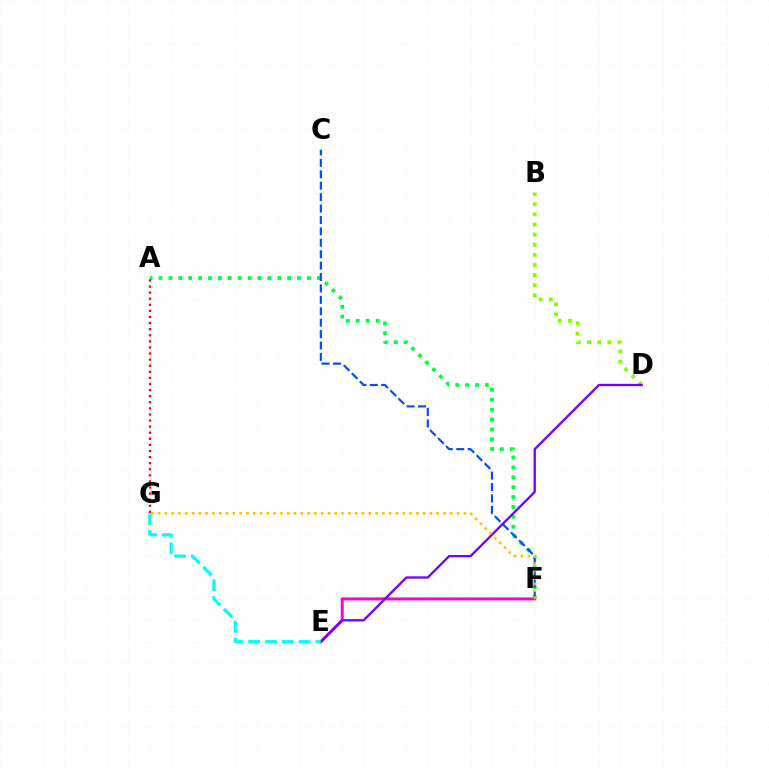{('A', 'F'): [{'color': '#00ff39', 'line_style': 'dotted', 'thickness': 2.69}], ('E', 'F'): [{'color': '#ff00cf', 'line_style': 'solid', 'thickness': 2.14}], ('A', 'G'): [{'color': '#ff0000', 'line_style': 'dotted', 'thickness': 1.65}], ('C', 'F'): [{'color': '#004bff', 'line_style': 'dashed', 'thickness': 1.55}], ('B', 'D'): [{'color': '#84ff00', 'line_style': 'dotted', 'thickness': 2.75}], ('D', 'E'): [{'color': '#7200ff', 'line_style': 'solid', 'thickness': 1.66}], ('F', 'G'): [{'color': '#ffbd00', 'line_style': 'dotted', 'thickness': 1.85}], ('E', 'G'): [{'color': '#00fff6', 'line_style': 'dashed', 'thickness': 2.28}]}